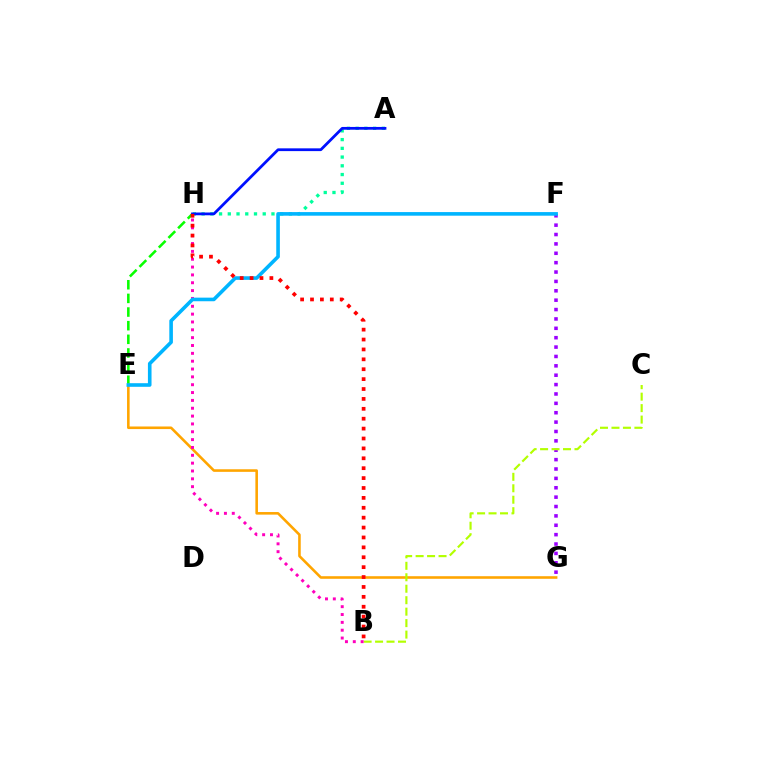{('F', 'G'): [{'color': '#9b00ff', 'line_style': 'dotted', 'thickness': 2.55}], ('E', 'H'): [{'color': '#08ff00', 'line_style': 'dashed', 'thickness': 1.85}], ('E', 'G'): [{'color': '#ffa500', 'line_style': 'solid', 'thickness': 1.86}], ('B', 'C'): [{'color': '#b3ff00', 'line_style': 'dashed', 'thickness': 1.56}], ('A', 'H'): [{'color': '#00ff9d', 'line_style': 'dotted', 'thickness': 2.37}, {'color': '#0010ff', 'line_style': 'solid', 'thickness': 1.99}], ('B', 'H'): [{'color': '#ff00bd', 'line_style': 'dotted', 'thickness': 2.13}, {'color': '#ff0000', 'line_style': 'dotted', 'thickness': 2.69}], ('E', 'F'): [{'color': '#00b5ff', 'line_style': 'solid', 'thickness': 2.6}]}